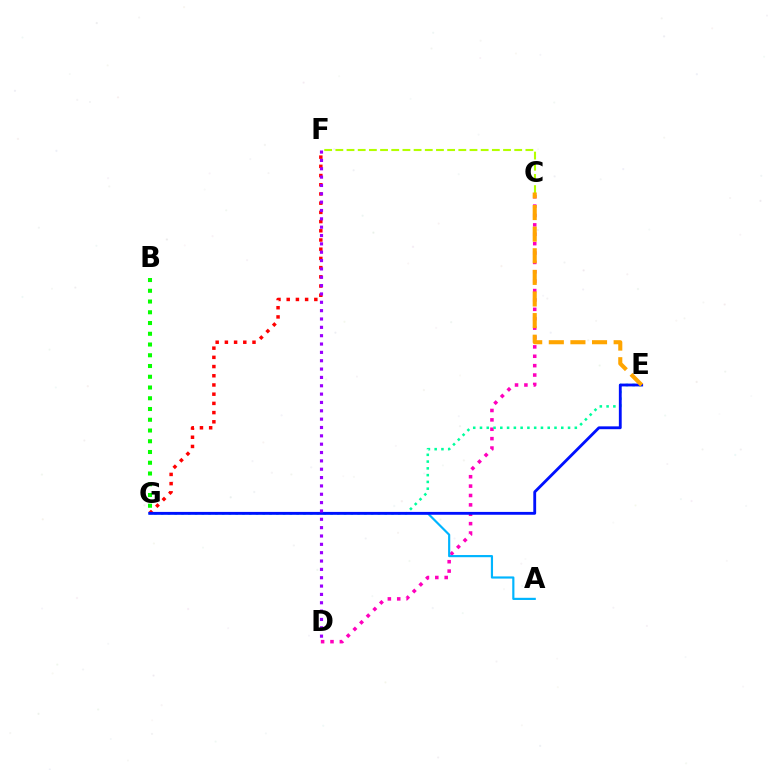{('C', 'D'): [{'color': '#ff00bd', 'line_style': 'dotted', 'thickness': 2.55}], ('F', 'G'): [{'color': '#ff0000', 'line_style': 'dotted', 'thickness': 2.5}], ('E', 'G'): [{'color': '#00ff9d', 'line_style': 'dotted', 'thickness': 1.84}, {'color': '#0010ff', 'line_style': 'solid', 'thickness': 2.04}], ('C', 'F'): [{'color': '#b3ff00', 'line_style': 'dashed', 'thickness': 1.52}], ('A', 'G'): [{'color': '#00b5ff', 'line_style': 'solid', 'thickness': 1.56}], ('C', 'E'): [{'color': '#ffa500', 'line_style': 'dashed', 'thickness': 2.94}], ('B', 'G'): [{'color': '#08ff00', 'line_style': 'dotted', 'thickness': 2.92}], ('D', 'F'): [{'color': '#9b00ff', 'line_style': 'dotted', 'thickness': 2.27}]}